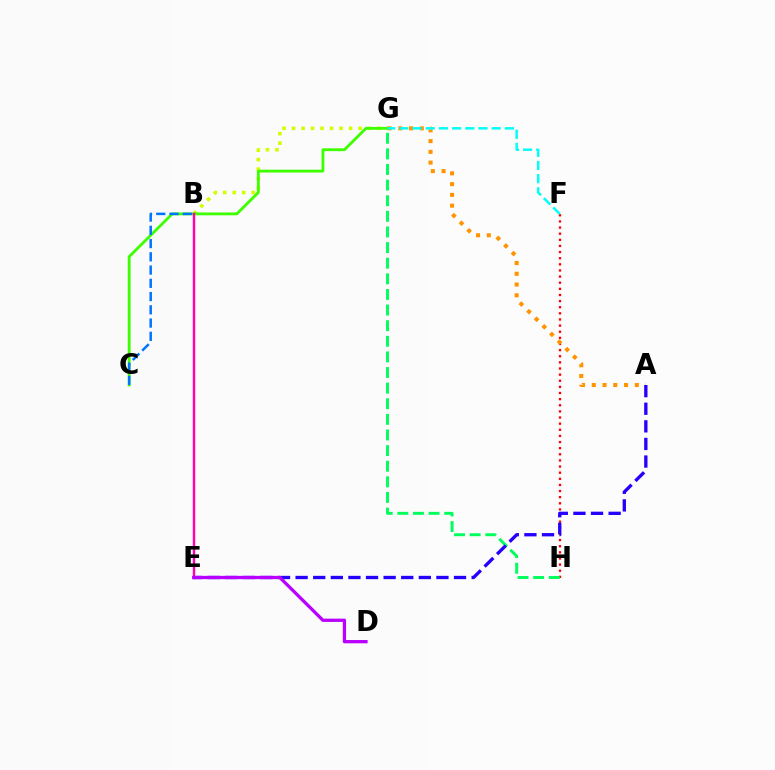{('F', 'H'): [{'color': '#ff0000', 'line_style': 'dotted', 'thickness': 1.66}], ('B', 'G'): [{'color': '#d1ff00', 'line_style': 'dotted', 'thickness': 2.58}], ('A', 'G'): [{'color': '#ff9400', 'line_style': 'dotted', 'thickness': 2.92}], ('C', 'G'): [{'color': '#3dff00', 'line_style': 'solid', 'thickness': 2.03}], ('F', 'G'): [{'color': '#00fff6', 'line_style': 'dashed', 'thickness': 1.79}], ('G', 'H'): [{'color': '#00ff5c', 'line_style': 'dashed', 'thickness': 2.12}], ('B', 'E'): [{'color': '#ff00ac', 'line_style': 'solid', 'thickness': 1.74}], ('A', 'E'): [{'color': '#2500ff', 'line_style': 'dashed', 'thickness': 2.39}], ('B', 'C'): [{'color': '#0074ff', 'line_style': 'dashed', 'thickness': 1.8}], ('D', 'E'): [{'color': '#b900ff', 'line_style': 'solid', 'thickness': 2.36}]}